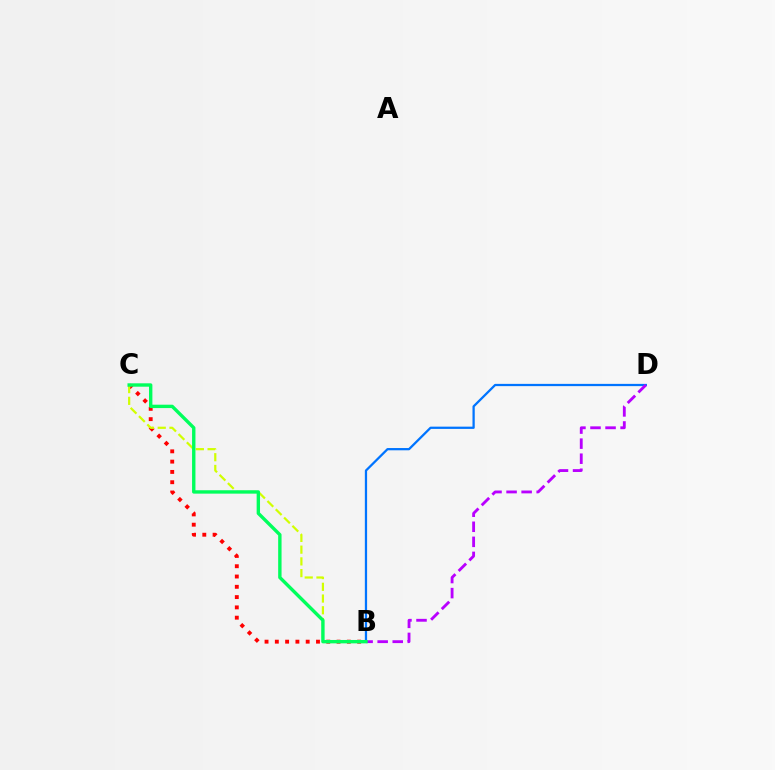{('B', 'C'): [{'color': '#ff0000', 'line_style': 'dotted', 'thickness': 2.8}, {'color': '#d1ff00', 'line_style': 'dashed', 'thickness': 1.59}, {'color': '#00ff5c', 'line_style': 'solid', 'thickness': 2.43}], ('B', 'D'): [{'color': '#0074ff', 'line_style': 'solid', 'thickness': 1.63}, {'color': '#b900ff', 'line_style': 'dashed', 'thickness': 2.05}]}